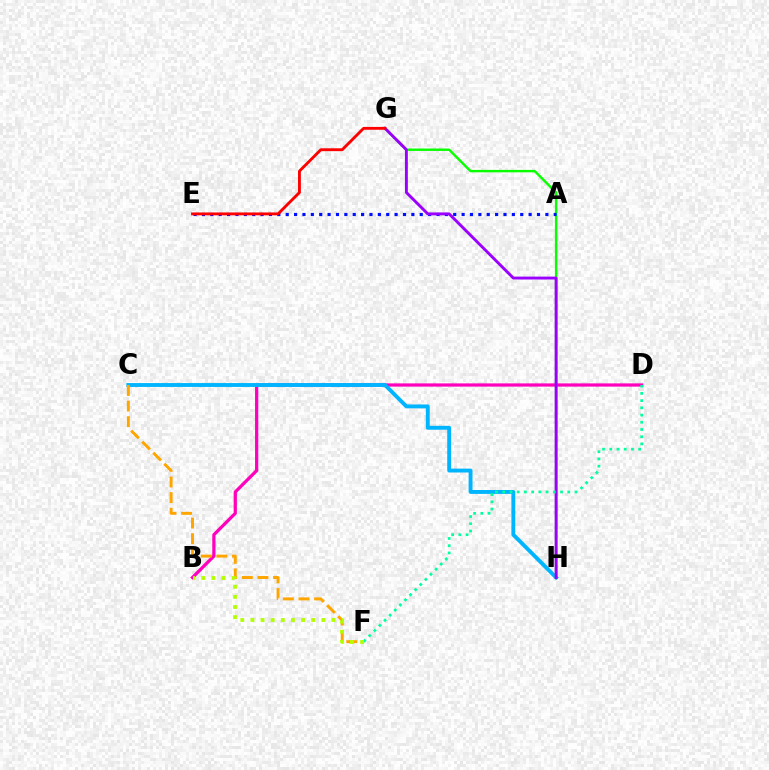{('B', 'D'): [{'color': '#ff00bd', 'line_style': 'solid', 'thickness': 2.33}], ('C', 'H'): [{'color': '#00b5ff', 'line_style': 'solid', 'thickness': 2.79}], ('G', 'H'): [{'color': '#08ff00', 'line_style': 'solid', 'thickness': 1.75}, {'color': '#9b00ff', 'line_style': 'solid', 'thickness': 2.08}], ('A', 'E'): [{'color': '#0010ff', 'line_style': 'dotted', 'thickness': 2.28}], ('D', 'F'): [{'color': '#00ff9d', 'line_style': 'dotted', 'thickness': 1.96}], ('C', 'F'): [{'color': '#ffa500', 'line_style': 'dashed', 'thickness': 2.12}], ('B', 'F'): [{'color': '#b3ff00', 'line_style': 'dotted', 'thickness': 2.75}], ('E', 'G'): [{'color': '#ff0000', 'line_style': 'solid', 'thickness': 2.06}]}